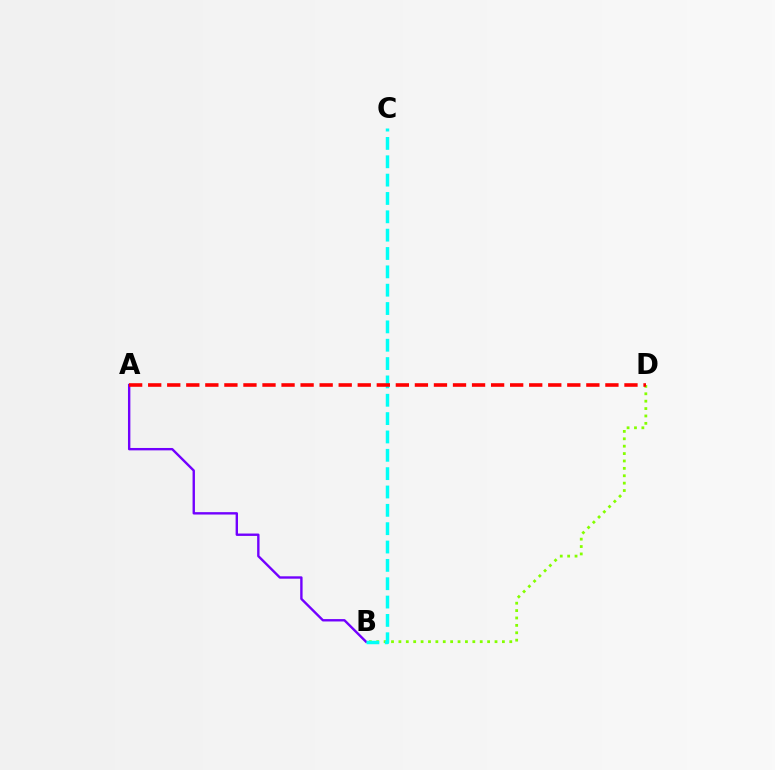{('B', 'D'): [{'color': '#84ff00', 'line_style': 'dotted', 'thickness': 2.01}], ('A', 'B'): [{'color': '#7200ff', 'line_style': 'solid', 'thickness': 1.72}], ('B', 'C'): [{'color': '#00fff6', 'line_style': 'dashed', 'thickness': 2.49}], ('A', 'D'): [{'color': '#ff0000', 'line_style': 'dashed', 'thickness': 2.59}]}